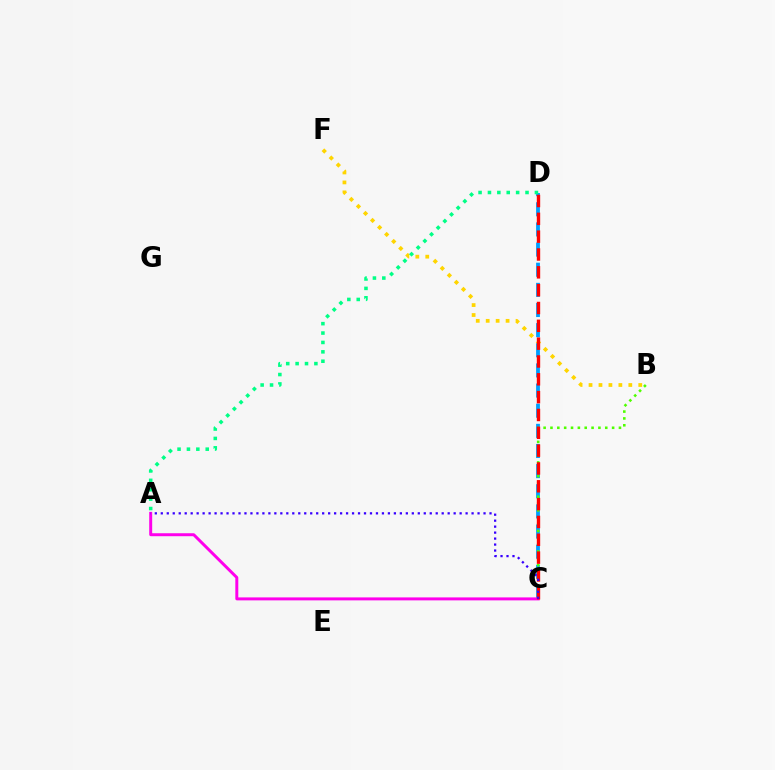{('B', 'F'): [{'color': '#ffd500', 'line_style': 'dotted', 'thickness': 2.7}], ('C', 'D'): [{'color': '#009eff', 'line_style': 'dashed', 'thickness': 2.74}, {'color': '#ff0000', 'line_style': 'dashed', 'thickness': 2.42}], ('A', 'C'): [{'color': '#ff00ed', 'line_style': 'solid', 'thickness': 2.14}, {'color': '#3700ff', 'line_style': 'dotted', 'thickness': 1.62}], ('B', 'C'): [{'color': '#4fff00', 'line_style': 'dotted', 'thickness': 1.86}], ('A', 'D'): [{'color': '#00ff86', 'line_style': 'dotted', 'thickness': 2.55}]}